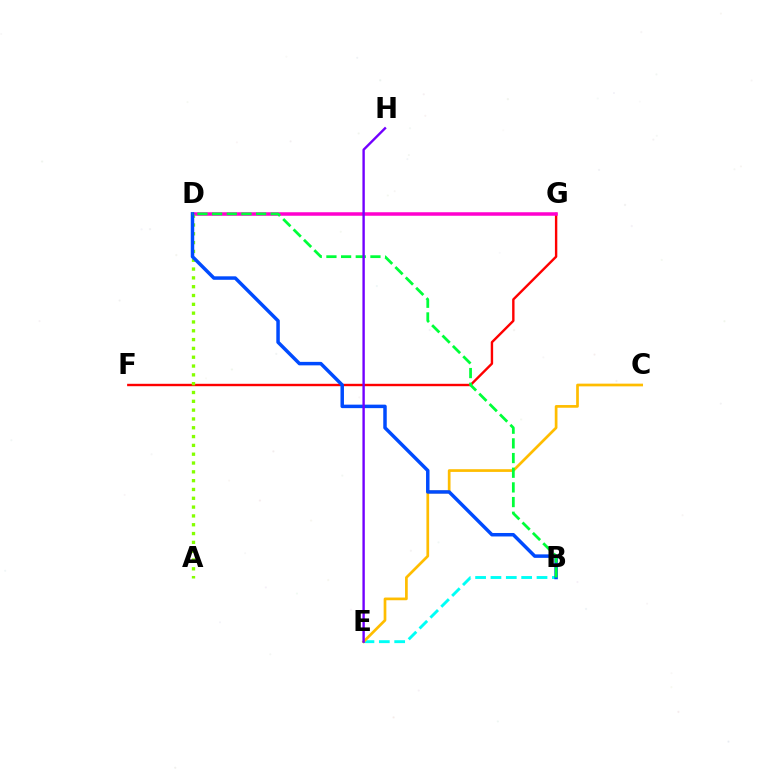{('F', 'G'): [{'color': '#ff0000', 'line_style': 'solid', 'thickness': 1.73}], ('D', 'G'): [{'color': '#ff00cf', 'line_style': 'solid', 'thickness': 2.53}], ('A', 'D'): [{'color': '#84ff00', 'line_style': 'dotted', 'thickness': 2.4}], ('B', 'E'): [{'color': '#00fff6', 'line_style': 'dashed', 'thickness': 2.09}], ('C', 'E'): [{'color': '#ffbd00', 'line_style': 'solid', 'thickness': 1.95}], ('B', 'D'): [{'color': '#004bff', 'line_style': 'solid', 'thickness': 2.51}, {'color': '#00ff39', 'line_style': 'dashed', 'thickness': 1.99}], ('E', 'H'): [{'color': '#7200ff', 'line_style': 'solid', 'thickness': 1.72}]}